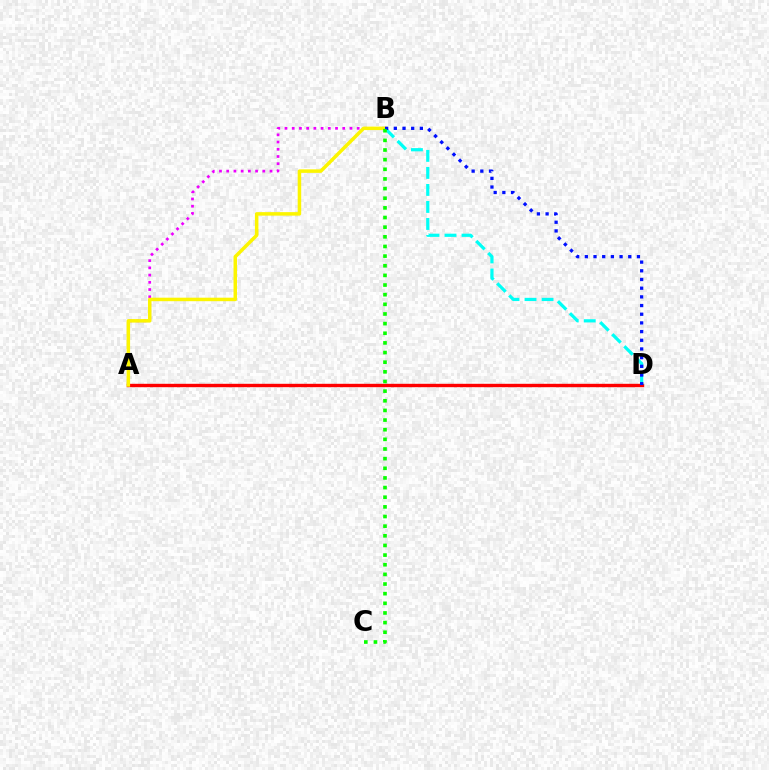{('A', 'B'): [{'color': '#ee00ff', 'line_style': 'dotted', 'thickness': 1.96}, {'color': '#fcf500', 'line_style': 'solid', 'thickness': 2.52}], ('A', 'D'): [{'color': '#ff0000', 'line_style': 'solid', 'thickness': 2.44}], ('B', 'D'): [{'color': '#00fff6', 'line_style': 'dashed', 'thickness': 2.31}, {'color': '#0010ff', 'line_style': 'dotted', 'thickness': 2.36}], ('B', 'C'): [{'color': '#08ff00', 'line_style': 'dotted', 'thickness': 2.62}]}